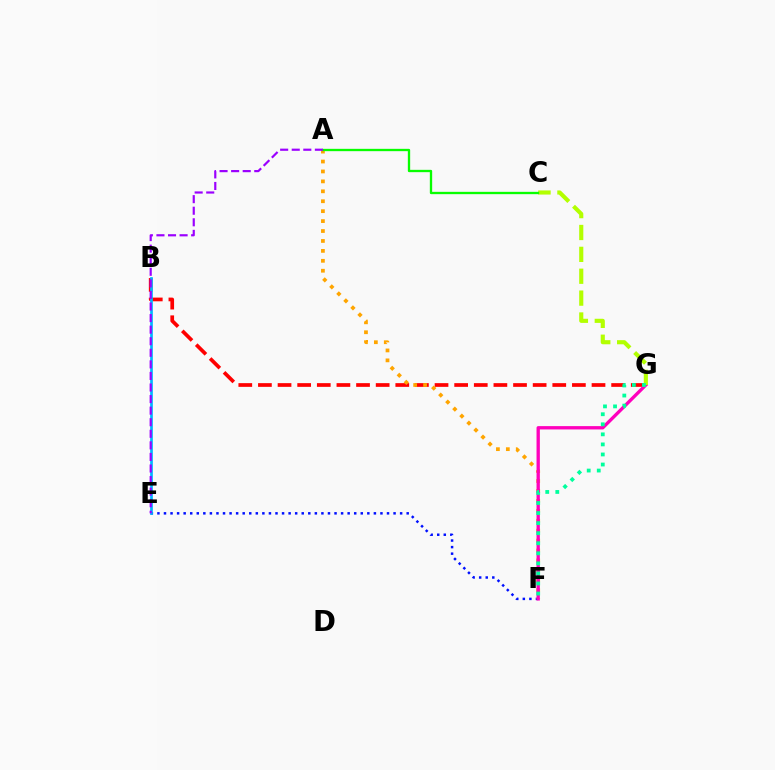{('B', 'G'): [{'color': '#ff0000', 'line_style': 'dashed', 'thickness': 2.67}], ('E', 'F'): [{'color': '#0010ff', 'line_style': 'dotted', 'thickness': 1.78}], ('A', 'F'): [{'color': '#ffa500', 'line_style': 'dotted', 'thickness': 2.7}], ('F', 'G'): [{'color': '#ff00bd', 'line_style': 'solid', 'thickness': 2.4}, {'color': '#00ff9d', 'line_style': 'dotted', 'thickness': 2.73}], ('C', 'G'): [{'color': '#b3ff00', 'line_style': 'dashed', 'thickness': 2.97}], ('A', 'C'): [{'color': '#08ff00', 'line_style': 'solid', 'thickness': 1.67}], ('B', 'E'): [{'color': '#00b5ff', 'line_style': 'solid', 'thickness': 1.93}], ('A', 'E'): [{'color': '#9b00ff', 'line_style': 'dashed', 'thickness': 1.57}]}